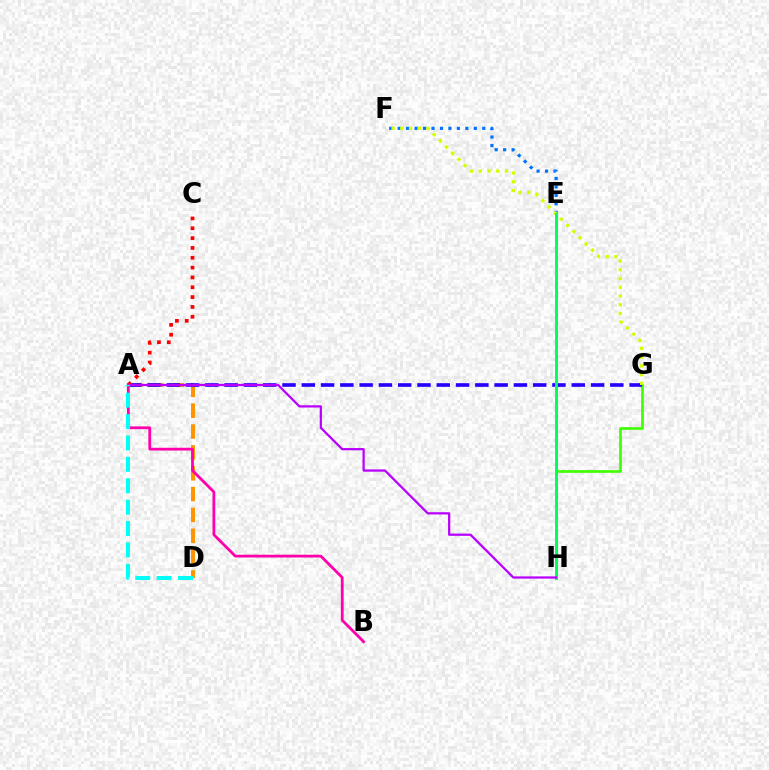{('E', 'F'): [{'color': '#0074ff', 'line_style': 'dotted', 'thickness': 2.3}], ('G', 'H'): [{'color': '#3dff00', 'line_style': 'solid', 'thickness': 1.91}], ('A', 'D'): [{'color': '#ff9400', 'line_style': 'dashed', 'thickness': 2.83}, {'color': '#00fff6', 'line_style': 'dashed', 'thickness': 2.91}], ('A', 'G'): [{'color': '#2500ff', 'line_style': 'dashed', 'thickness': 2.62}], ('F', 'G'): [{'color': '#d1ff00', 'line_style': 'dotted', 'thickness': 2.38}], ('A', 'C'): [{'color': '#ff0000', 'line_style': 'dotted', 'thickness': 2.67}], ('E', 'H'): [{'color': '#00ff5c', 'line_style': 'solid', 'thickness': 2.12}], ('A', 'H'): [{'color': '#b900ff', 'line_style': 'solid', 'thickness': 1.62}], ('A', 'B'): [{'color': '#ff00ac', 'line_style': 'solid', 'thickness': 2.01}]}